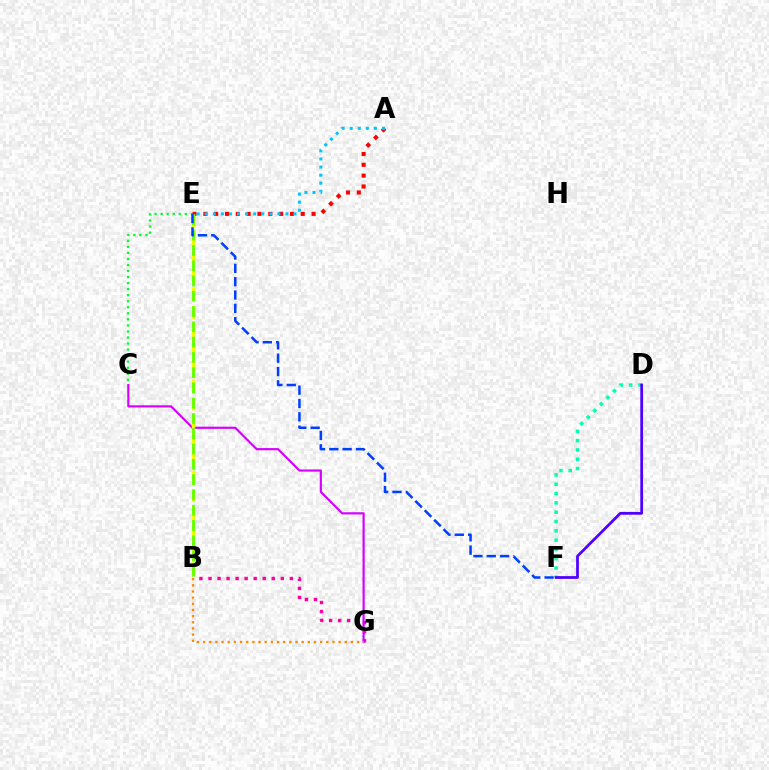{('C', 'E'): [{'color': '#00ff27', 'line_style': 'dotted', 'thickness': 1.64}], ('A', 'E'): [{'color': '#ff0000', 'line_style': 'dotted', 'thickness': 2.94}, {'color': '#00c7ff', 'line_style': 'dotted', 'thickness': 2.19}], ('B', 'G'): [{'color': '#ff00a0', 'line_style': 'dotted', 'thickness': 2.45}, {'color': '#ff8800', 'line_style': 'dotted', 'thickness': 1.67}], ('C', 'G'): [{'color': '#d600ff', 'line_style': 'solid', 'thickness': 1.56}], ('D', 'F'): [{'color': '#00ffaf', 'line_style': 'dotted', 'thickness': 2.53}, {'color': '#4f00ff', 'line_style': 'solid', 'thickness': 1.98}], ('B', 'E'): [{'color': '#eeff00', 'line_style': 'dashed', 'thickness': 2.49}, {'color': '#66ff00', 'line_style': 'dashed', 'thickness': 2.08}], ('E', 'F'): [{'color': '#003fff', 'line_style': 'dashed', 'thickness': 1.81}]}